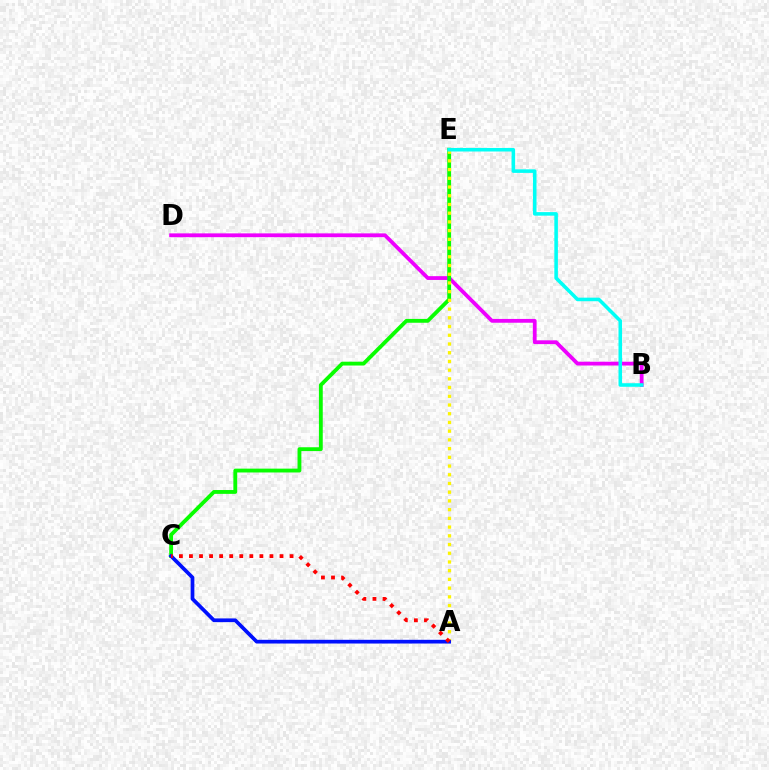{('B', 'D'): [{'color': '#ee00ff', 'line_style': 'solid', 'thickness': 2.73}], ('C', 'E'): [{'color': '#08ff00', 'line_style': 'solid', 'thickness': 2.76}], ('A', 'E'): [{'color': '#fcf500', 'line_style': 'dotted', 'thickness': 2.37}], ('B', 'E'): [{'color': '#00fff6', 'line_style': 'solid', 'thickness': 2.56}], ('A', 'C'): [{'color': '#0010ff', 'line_style': 'solid', 'thickness': 2.68}, {'color': '#ff0000', 'line_style': 'dotted', 'thickness': 2.73}]}